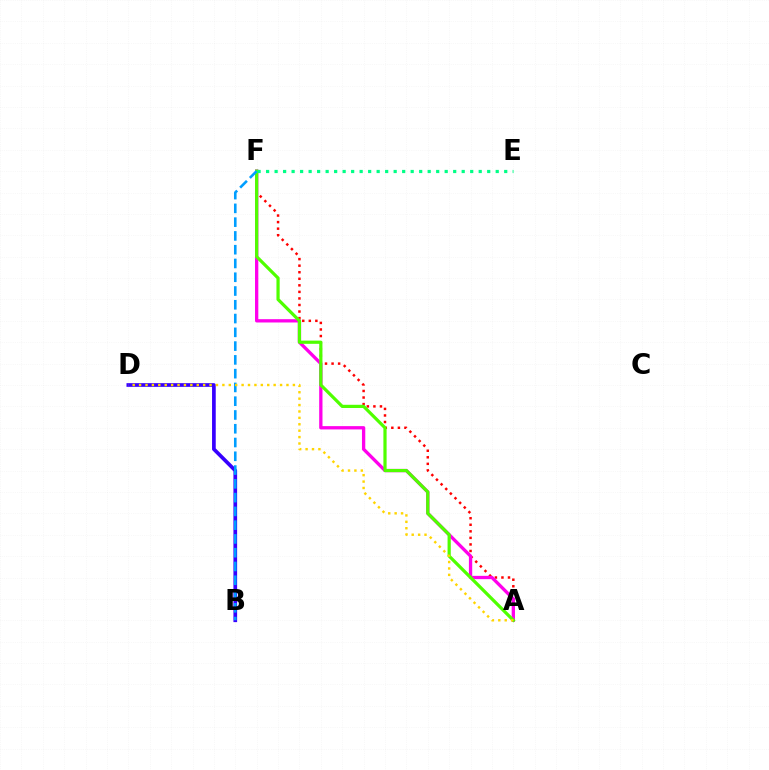{('A', 'F'): [{'color': '#ff0000', 'line_style': 'dotted', 'thickness': 1.78}, {'color': '#ff00ed', 'line_style': 'solid', 'thickness': 2.38}, {'color': '#4fff00', 'line_style': 'solid', 'thickness': 2.31}], ('B', 'D'): [{'color': '#3700ff', 'line_style': 'solid', 'thickness': 2.66}], ('B', 'F'): [{'color': '#009eff', 'line_style': 'dashed', 'thickness': 1.87}], ('E', 'F'): [{'color': '#00ff86', 'line_style': 'dotted', 'thickness': 2.31}], ('A', 'D'): [{'color': '#ffd500', 'line_style': 'dotted', 'thickness': 1.74}]}